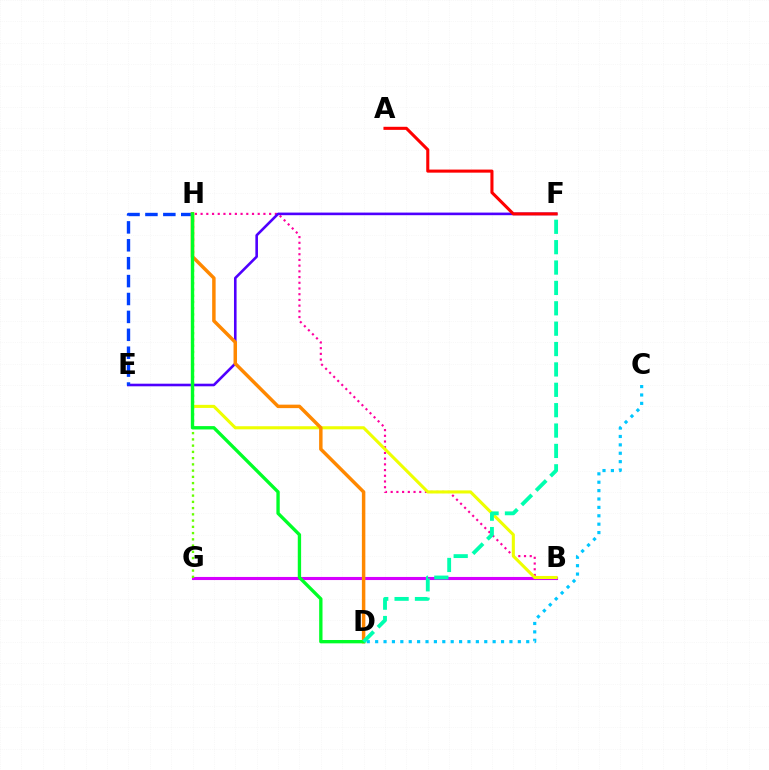{('B', 'G'): [{'color': '#d600ff', 'line_style': 'solid', 'thickness': 2.23}], ('B', 'H'): [{'color': '#ff00a0', 'line_style': 'dotted', 'thickness': 1.55}, {'color': '#eeff00', 'line_style': 'solid', 'thickness': 2.22}], ('G', 'H'): [{'color': '#66ff00', 'line_style': 'dotted', 'thickness': 1.7}], ('E', 'F'): [{'color': '#4f00ff', 'line_style': 'solid', 'thickness': 1.87}], ('E', 'H'): [{'color': '#003fff', 'line_style': 'dashed', 'thickness': 2.43}], ('D', 'H'): [{'color': '#ff8800', 'line_style': 'solid', 'thickness': 2.49}, {'color': '#00ff27', 'line_style': 'solid', 'thickness': 2.41}], ('A', 'F'): [{'color': '#ff0000', 'line_style': 'solid', 'thickness': 2.21}], ('C', 'D'): [{'color': '#00c7ff', 'line_style': 'dotted', 'thickness': 2.28}], ('D', 'F'): [{'color': '#00ffaf', 'line_style': 'dashed', 'thickness': 2.77}]}